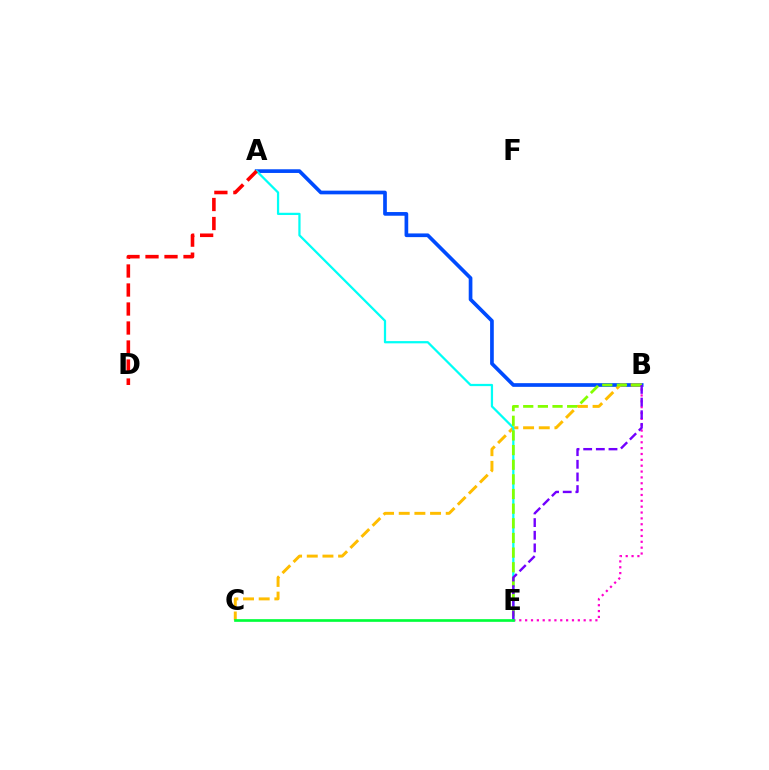{('A', 'B'): [{'color': '#004bff', 'line_style': 'solid', 'thickness': 2.65}], ('B', 'C'): [{'color': '#ffbd00', 'line_style': 'dashed', 'thickness': 2.13}], ('B', 'E'): [{'color': '#ff00cf', 'line_style': 'dotted', 'thickness': 1.59}, {'color': '#84ff00', 'line_style': 'dashed', 'thickness': 1.99}, {'color': '#7200ff', 'line_style': 'dashed', 'thickness': 1.72}], ('A', 'E'): [{'color': '#00fff6', 'line_style': 'solid', 'thickness': 1.62}], ('C', 'E'): [{'color': '#00ff39', 'line_style': 'solid', 'thickness': 1.92}], ('A', 'D'): [{'color': '#ff0000', 'line_style': 'dashed', 'thickness': 2.58}]}